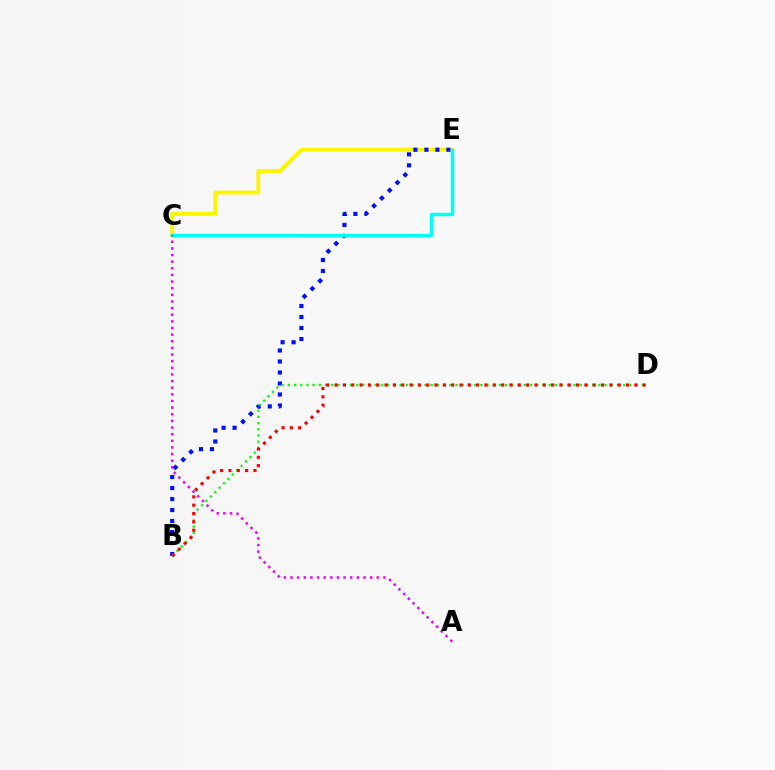{('C', 'E'): [{'color': '#fcf500', 'line_style': 'solid', 'thickness': 2.74}, {'color': '#00fff6', 'line_style': 'solid', 'thickness': 2.51}], ('B', 'E'): [{'color': '#0010ff', 'line_style': 'dotted', 'thickness': 2.99}], ('B', 'D'): [{'color': '#08ff00', 'line_style': 'dotted', 'thickness': 1.69}, {'color': '#ff0000', 'line_style': 'dotted', 'thickness': 2.26}], ('A', 'C'): [{'color': '#ee00ff', 'line_style': 'dotted', 'thickness': 1.8}]}